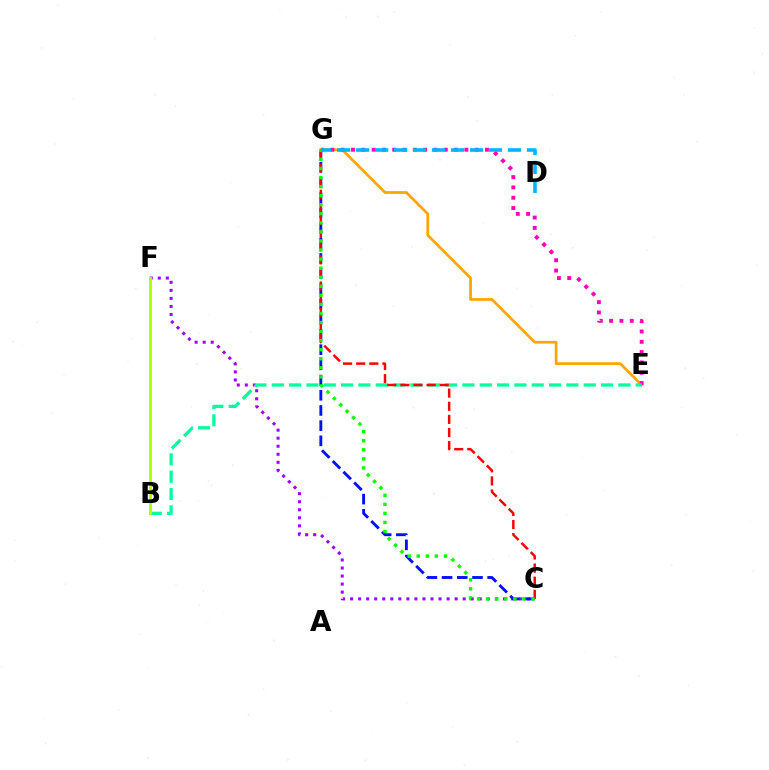{('E', 'G'): [{'color': '#ffa500', 'line_style': 'solid', 'thickness': 1.97}, {'color': '#ff00bd', 'line_style': 'dotted', 'thickness': 2.8}], ('C', 'F'): [{'color': '#9b00ff', 'line_style': 'dotted', 'thickness': 2.19}], ('B', 'E'): [{'color': '#00ff9d', 'line_style': 'dashed', 'thickness': 2.35}], ('C', 'G'): [{'color': '#0010ff', 'line_style': 'dashed', 'thickness': 2.06}, {'color': '#ff0000', 'line_style': 'dashed', 'thickness': 1.78}, {'color': '#08ff00', 'line_style': 'dotted', 'thickness': 2.46}], ('B', 'F'): [{'color': '#b3ff00', 'line_style': 'solid', 'thickness': 2.09}], ('D', 'G'): [{'color': '#00b5ff', 'line_style': 'dashed', 'thickness': 2.58}]}